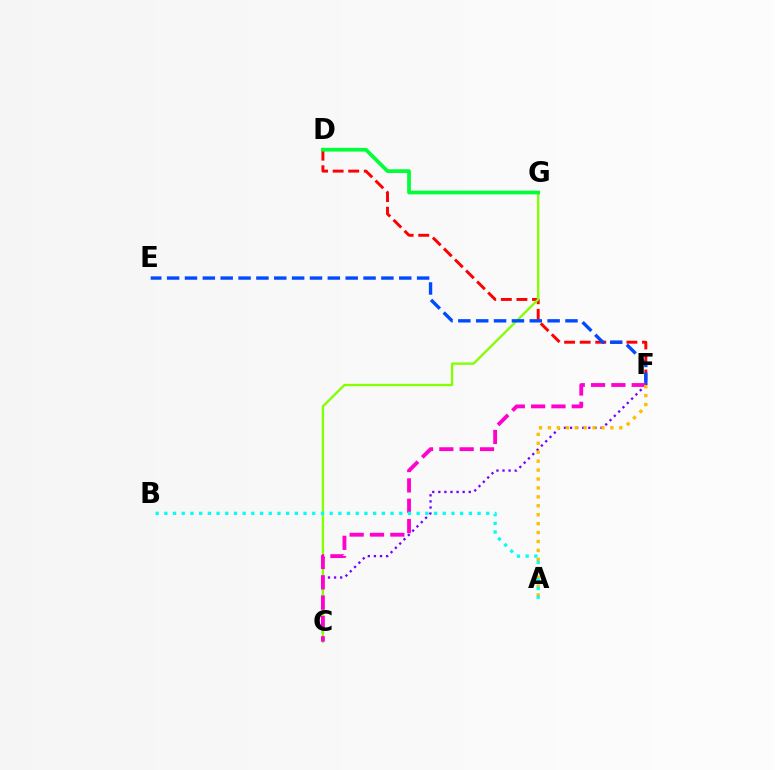{('D', 'F'): [{'color': '#ff0000', 'line_style': 'dashed', 'thickness': 2.12}], ('C', 'F'): [{'color': '#7200ff', 'line_style': 'dotted', 'thickness': 1.65}, {'color': '#ff00cf', 'line_style': 'dashed', 'thickness': 2.76}], ('C', 'G'): [{'color': '#84ff00', 'line_style': 'solid', 'thickness': 1.67}], ('E', 'F'): [{'color': '#004bff', 'line_style': 'dashed', 'thickness': 2.43}], ('A', 'F'): [{'color': '#ffbd00', 'line_style': 'dotted', 'thickness': 2.42}], ('D', 'G'): [{'color': '#00ff39', 'line_style': 'solid', 'thickness': 2.68}], ('A', 'B'): [{'color': '#00fff6', 'line_style': 'dotted', 'thickness': 2.36}]}